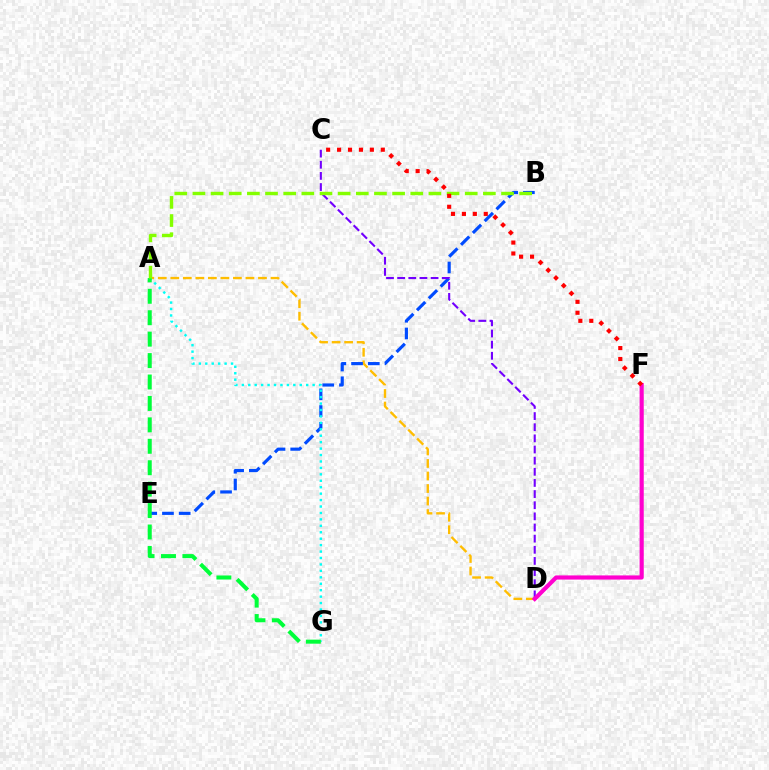{('A', 'D'): [{'color': '#ffbd00', 'line_style': 'dashed', 'thickness': 1.7}], ('B', 'E'): [{'color': '#004bff', 'line_style': 'dashed', 'thickness': 2.27}], ('A', 'G'): [{'color': '#00fff6', 'line_style': 'dotted', 'thickness': 1.75}, {'color': '#00ff39', 'line_style': 'dashed', 'thickness': 2.91}], ('C', 'D'): [{'color': '#7200ff', 'line_style': 'dashed', 'thickness': 1.51}], ('A', 'B'): [{'color': '#84ff00', 'line_style': 'dashed', 'thickness': 2.47}], ('D', 'F'): [{'color': '#ff00cf', 'line_style': 'solid', 'thickness': 2.99}], ('C', 'F'): [{'color': '#ff0000', 'line_style': 'dotted', 'thickness': 2.97}]}